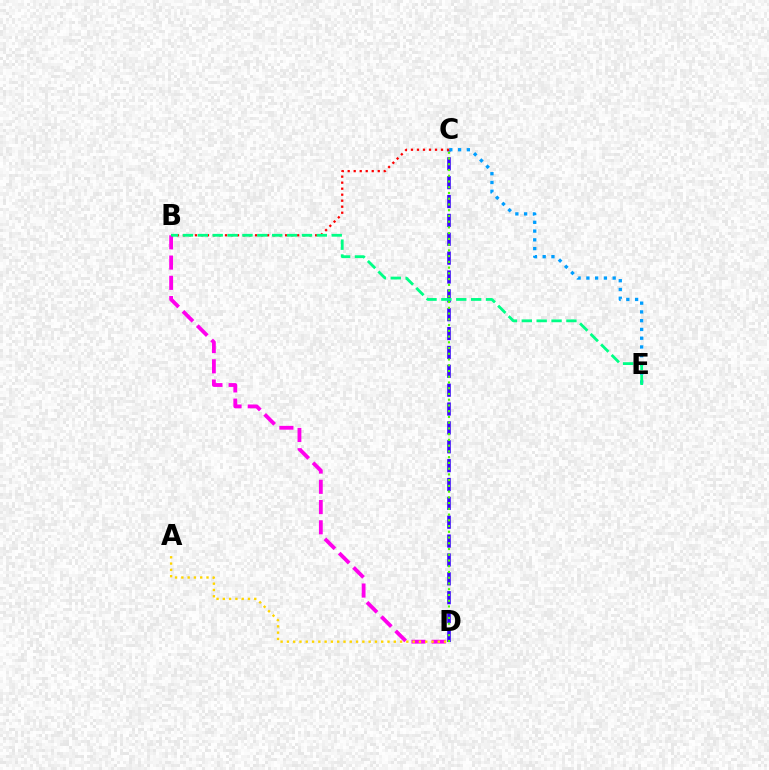{('B', 'D'): [{'color': '#ff00ed', 'line_style': 'dashed', 'thickness': 2.75}], ('C', 'D'): [{'color': '#3700ff', 'line_style': 'dashed', 'thickness': 2.56}, {'color': '#4fff00', 'line_style': 'dotted', 'thickness': 1.56}], ('C', 'E'): [{'color': '#009eff', 'line_style': 'dotted', 'thickness': 2.38}], ('A', 'D'): [{'color': '#ffd500', 'line_style': 'dotted', 'thickness': 1.71}], ('B', 'C'): [{'color': '#ff0000', 'line_style': 'dotted', 'thickness': 1.63}], ('B', 'E'): [{'color': '#00ff86', 'line_style': 'dashed', 'thickness': 2.02}]}